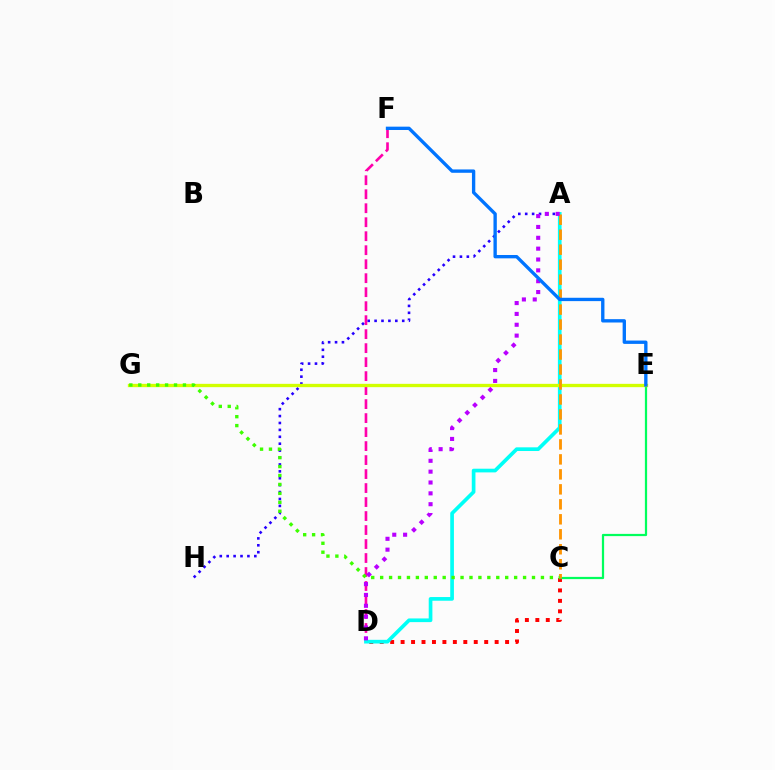{('C', 'D'): [{'color': '#ff0000', 'line_style': 'dotted', 'thickness': 2.84}], ('C', 'E'): [{'color': '#00ff5c', 'line_style': 'solid', 'thickness': 1.61}], ('A', 'H'): [{'color': '#2500ff', 'line_style': 'dotted', 'thickness': 1.88}], ('D', 'F'): [{'color': '#ff00ac', 'line_style': 'dashed', 'thickness': 1.9}], ('A', 'D'): [{'color': '#00fff6', 'line_style': 'solid', 'thickness': 2.65}, {'color': '#b900ff', 'line_style': 'dotted', 'thickness': 2.95}], ('E', 'G'): [{'color': '#d1ff00', 'line_style': 'solid', 'thickness': 2.39}], ('A', 'C'): [{'color': '#ff9400', 'line_style': 'dashed', 'thickness': 2.03}], ('C', 'G'): [{'color': '#3dff00', 'line_style': 'dotted', 'thickness': 2.43}], ('E', 'F'): [{'color': '#0074ff', 'line_style': 'solid', 'thickness': 2.41}]}